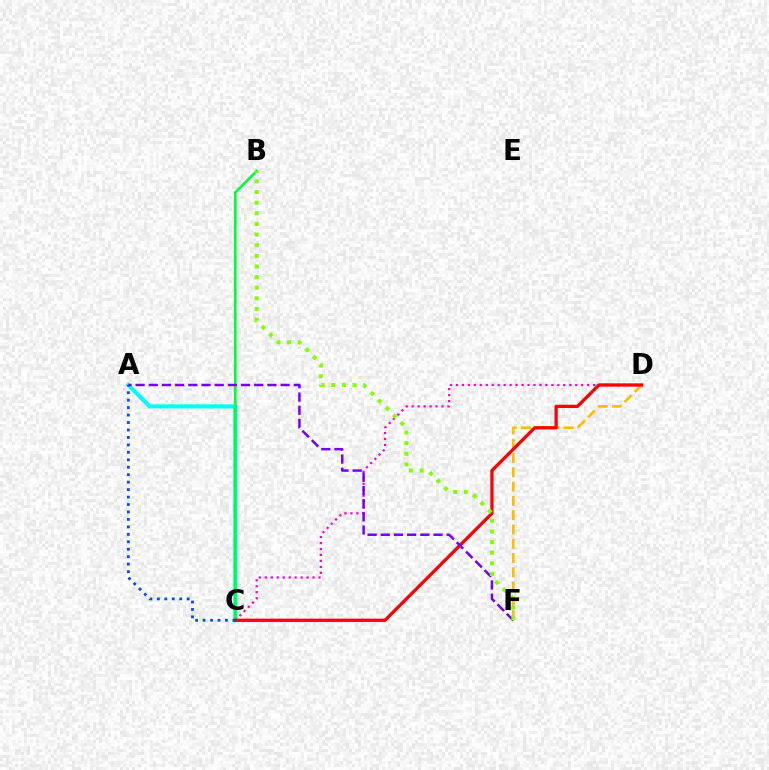{('A', 'C'): [{'color': '#00fff6', 'line_style': 'solid', 'thickness': 2.94}, {'color': '#004bff', 'line_style': 'dotted', 'thickness': 2.03}], ('C', 'D'): [{'color': '#ff00cf', 'line_style': 'dotted', 'thickness': 1.62}, {'color': '#ff0000', 'line_style': 'solid', 'thickness': 2.35}], ('B', 'C'): [{'color': '#00ff39', 'line_style': 'solid', 'thickness': 1.98}], ('D', 'F'): [{'color': '#ffbd00', 'line_style': 'dashed', 'thickness': 1.94}], ('A', 'F'): [{'color': '#7200ff', 'line_style': 'dashed', 'thickness': 1.79}], ('B', 'F'): [{'color': '#84ff00', 'line_style': 'dotted', 'thickness': 2.89}]}